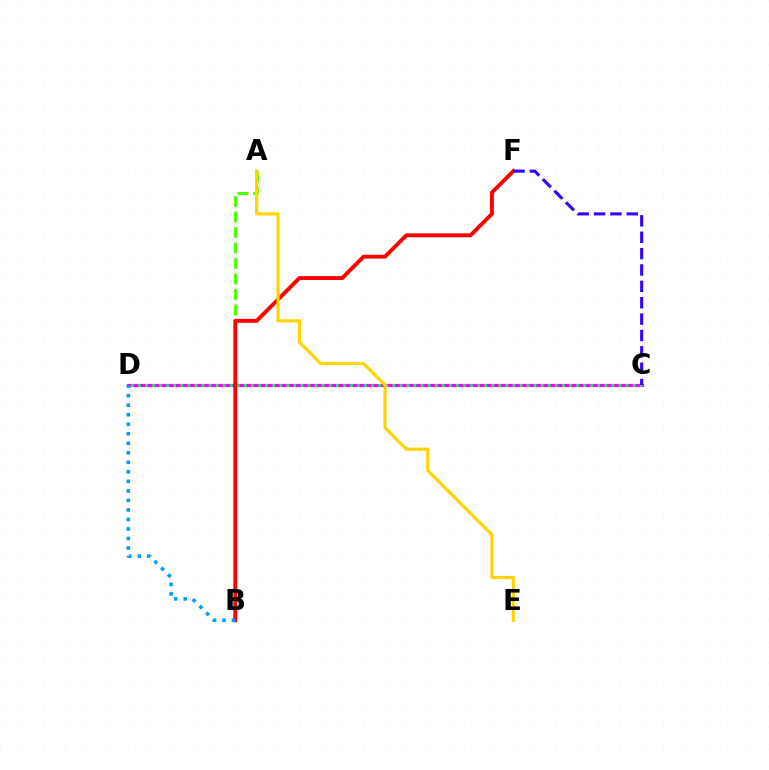{('A', 'B'): [{'color': '#4fff00', 'line_style': 'dashed', 'thickness': 2.11}], ('C', 'D'): [{'color': '#ff00ed', 'line_style': 'solid', 'thickness': 2.29}, {'color': '#00ff86', 'line_style': 'dotted', 'thickness': 1.92}], ('B', 'F'): [{'color': '#ff0000', 'line_style': 'solid', 'thickness': 2.79}], ('A', 'E'): [{'color': '#ffd500', 'line_style': 'solid', 'thickness': 2.28}], ('B', 'D'): [{'color': '#009eff', 'line_style': 'dotted', 'thickness': 2.59}], ('C', 'F'): [{'color': '#3700ff', 'line_style': 'dashed', 'thickness': 2.22}]}